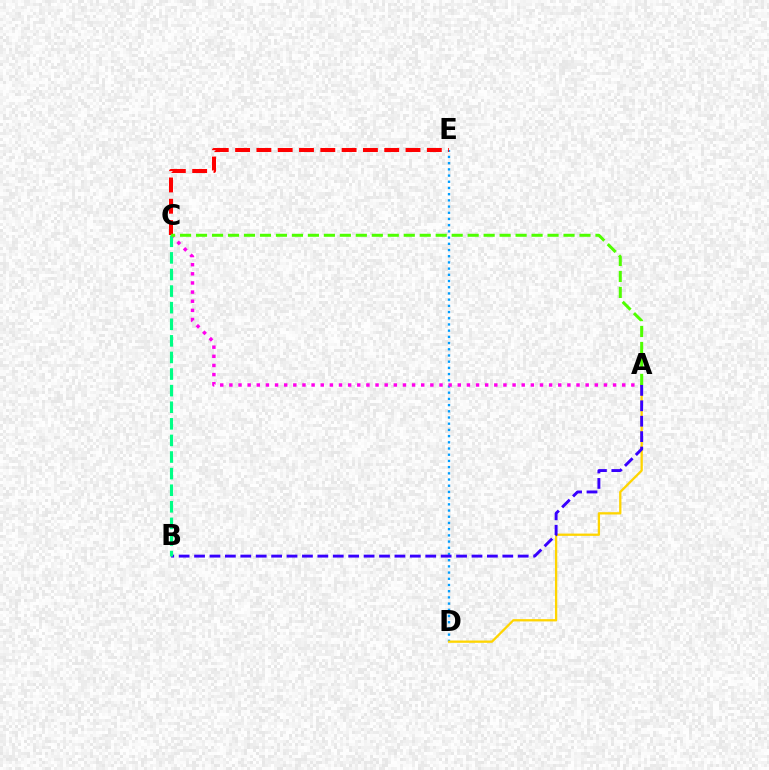{('D', 'E'): [{'color': '#009eff', 'line_style': 'dotted', 'thickness': 1.69}], ('A', 'D'): [{'color': '#ffd500', 'line_style': 'solid', 'thickness': 1.65}], ('A', 'C'): [{'color': '#ff00ed', 'line_style': 'dotted', 'thickness': 2.48}, {'color': '#4fff00', 'line_style': 'dashed', 'thickness': 2.17}], ('A', 'B'): [{'color': '#3700ff', 'line_style': 'dashed', 'thickness': 2.09}], ('C', 'E'): [{'color': '#ff0000', 'line_style': 'dashed', 'thickness': 2.89}], ('B', 'C'): [{'color': '#00ff86', 'line_style': 'dashed', 'thickness': 2.25}]}